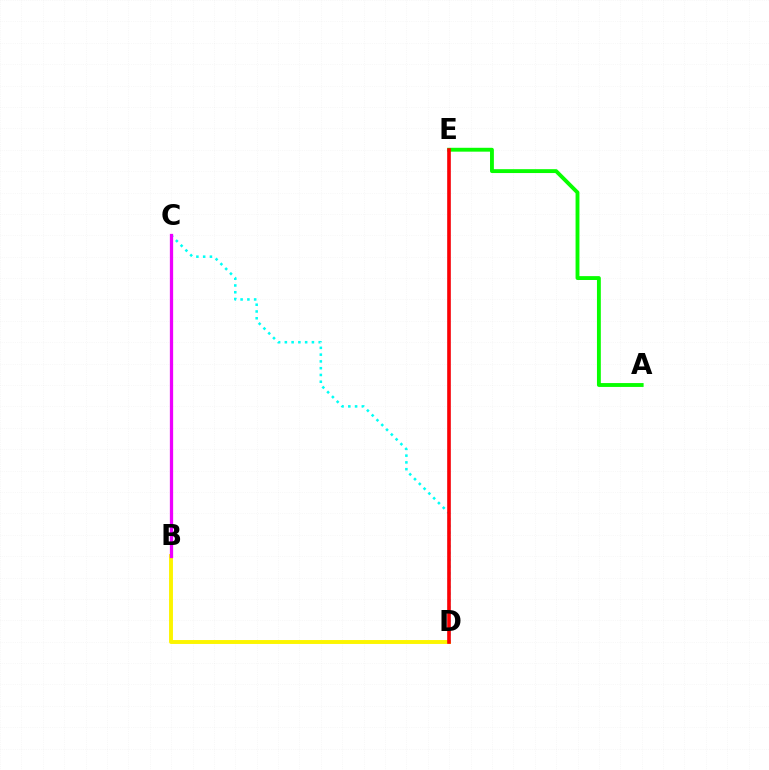{('B', 'D'): [{'color': '#fcf500', 'line_style': 'solid', 'thickness': 2.81}], ('C', 'D'): [{'color': '#00fff6', 'line_style': 'dotted', 'thickness': 1.84}], ('D', 'E'): [{'color': '#0010ff', 'line_style': 'solid', 'thickness': 1.63}, {'color': '#ff0000', 'line_style': 'solid', 'thickness': 2.58}], ('A', 'E'): [{'color': '#08ff00', 'line_style': 'solid', 'thickness': 2.79}], ('B', 'C'): [{'color': '#ee00ff', 'line_style': 'solid', 'thickness': 2.36}]}